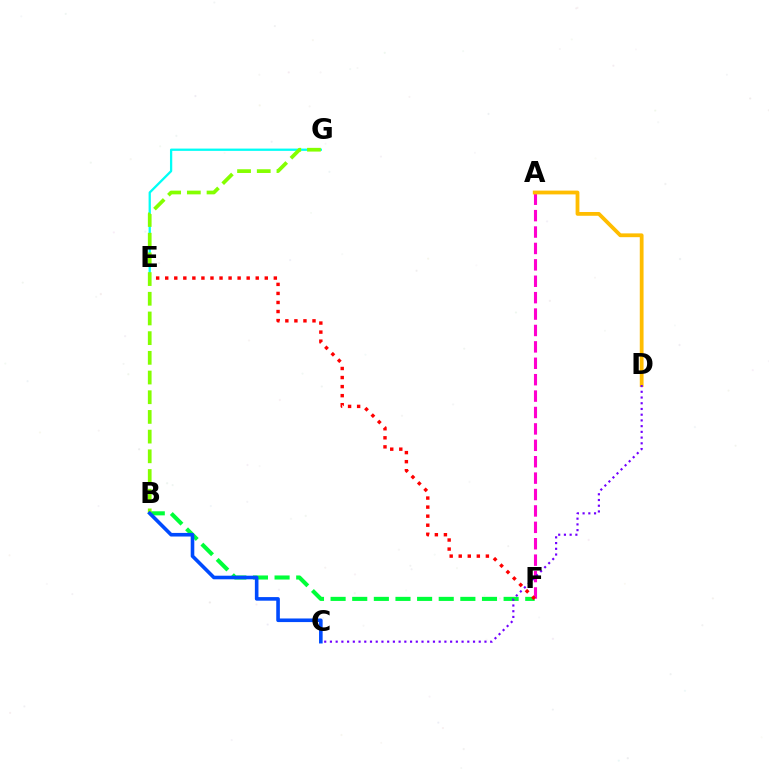{('E', 'G'): [{'color': '#00fff6', 'line_style': 'solid', 'thickness': 1.64}], ('A', 'F'): [{'color': '#ff00cf', 'line_style': 'dashed', 'thickness': 2.23}], ('A', 'D'): [{'color': '#ffbd00', 'line_style': 'solid', 'thickness': 2.73}], ('B', 'F'): [{'color': '#00ff39', 'line_style': 'dashed', 'thickness': 2.94}], ('C', 'D'): [{'color': '#7200ff', 'line_style': 'dotted', 'thickness': 1.56}], ('E', 'F'): [{'color': '#ff0000', 'line_style': 'dotted', 'thickness': 2.46}], ('B', 'G'): [{'color': '#84ff00', 'line_style': 'dashed', 'thickness': 2.68}], ('B', 'C'): [{'color': '#004bff', 'line_style': 'solid', 'thickness': 2.6}]}